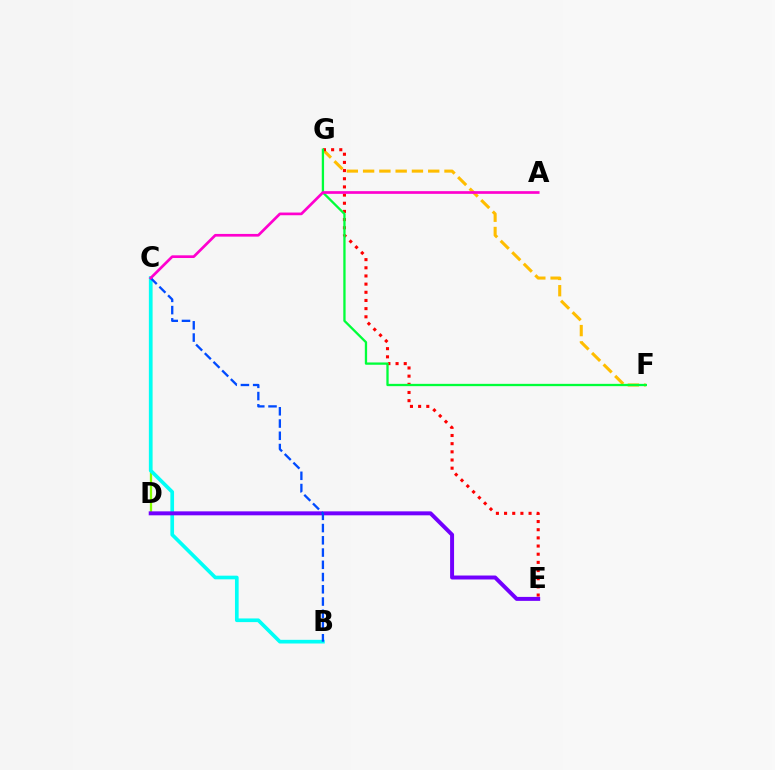{('C', 'D'): [{'color': '#84ff00', 'line_style': 'solid', 'thickness': 1.64}], ('F', 'G'): [{'color': '#ffbd00', 'line_style': 'dashed', 'thickness': 2.21}, {'color': '#00ff39', 'line_style': 'solid', 'thickness': 1.66}], ('E', 'G'): [{'color': '#ff0000', 'line_style': 'dotted', 'thickness': 2.22}], ('B', 'C'): [{'color': '#00fff6', 'line_style': 'solid', 'thickness': 2.64}, {'color': '#004bff', 'line_style': 'dashed', 'thickness': 1.66}], ('D', 'E'): [{'color': '#7200ff', 'line_style': 'solid', 'thickness': 2.85}], ('A', 'C'): [{'color': '#ff00cf', 'line_style': 'solid', 'thickness': 1.94}]}